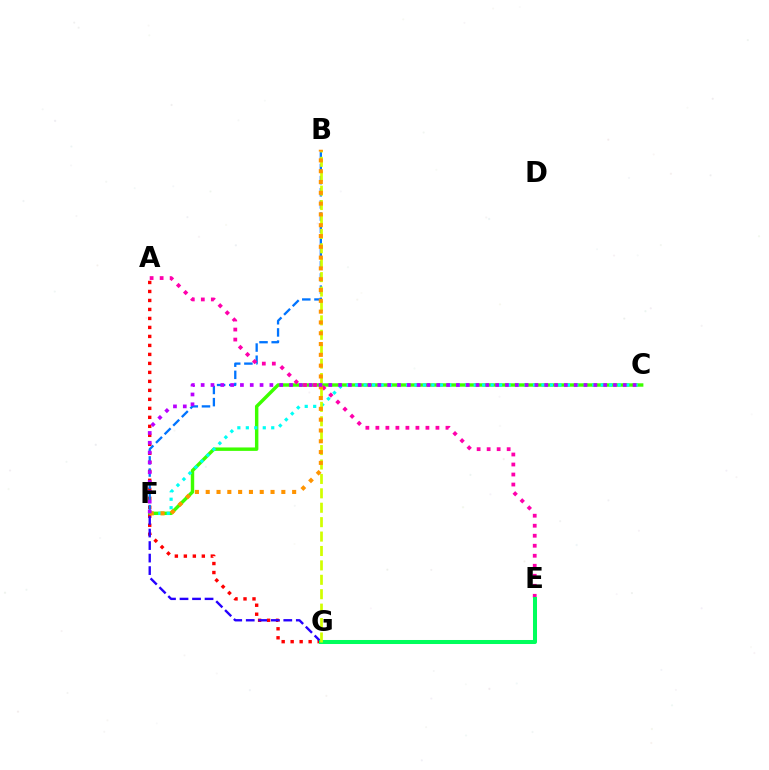{('C', 'F'): [{'color': '#3dff00', 'line_style': 'solid', 'thickness': 2.47}, {'color': '#00fff6', 'line_style': 'dotted', 'thickness': 2.3}, {'color': '#b900ff', 'line_style': 'dotted', 'thickness': 2.67}], ('A', 'G'): [{'color': '#ff0000', 'line_style': 'dotted', 'thickness': 2.44}], ('B', 'F'): [{'color': '#0074ff', 'line_style': 'dashed', 'thickness': 1.65}, {'color': '#ff9400', 'line_style': 'dotted', 'thickness': 2.94}], ('A', 'E'): [{'color': '#ff00ac', 'line_style': 'dotted', 'thickness': 2.72}], ('F', 'G'): [{'color': '#2500ff', 'line_style': 'dashed', 'thickness': 1.7}], ('E', 'G'): [{'color': '#00ff5c', 'line_style': 'solid', 'thickness': 2.9}], ('B', 'G'): [{'color': '#d1ff00', 'line_style': 'dashed', 'thickness': 1.96}]}